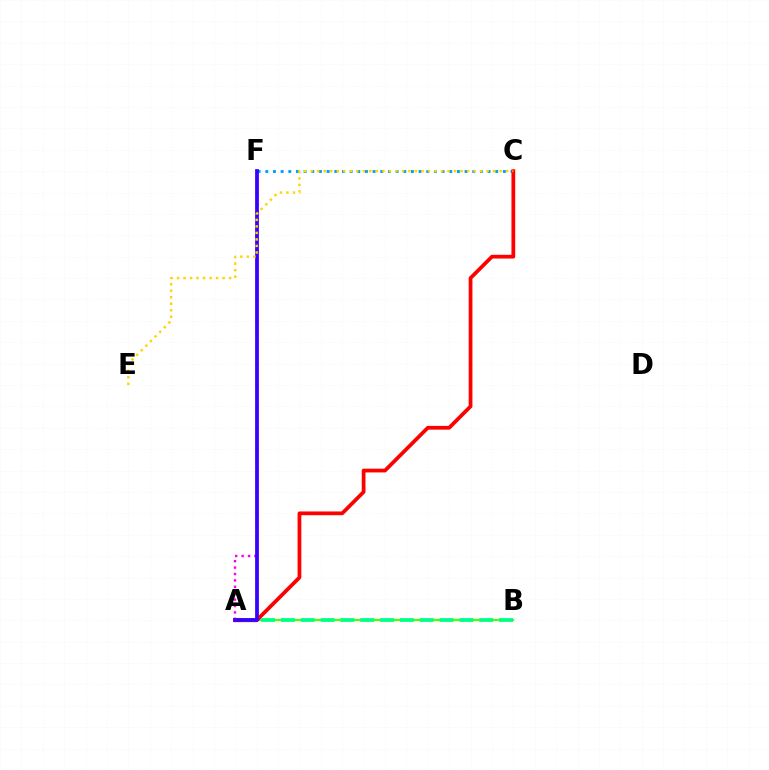{('A', 'B'): [{'color': '#4fff00', 'line_style': 'solid', 'thickness': 1.61}, {'color': '#00ff86', 'line_style': 'dashed', 'thickness': 2.69}], ('A', 'F'): [{'color': '#ff00ed', 'line_style': 'dotted', 'thickness': 1.74}, {'color': '#3700ff', 'line_style': 'solid', 'thickness': 2.71}], ('C', 'F'): [{'color': '#009eff', 'line_style': 'dotted', 'thickness': 2.08}], ('A', 'C'): [{'color': '#ff0000', 'line_style': 'solid', 'thickness': 2.7}], ('C', 'E'): [{'color': '#ffd500', 'line_style': 'dotted', 'thickness': 1.77}]}